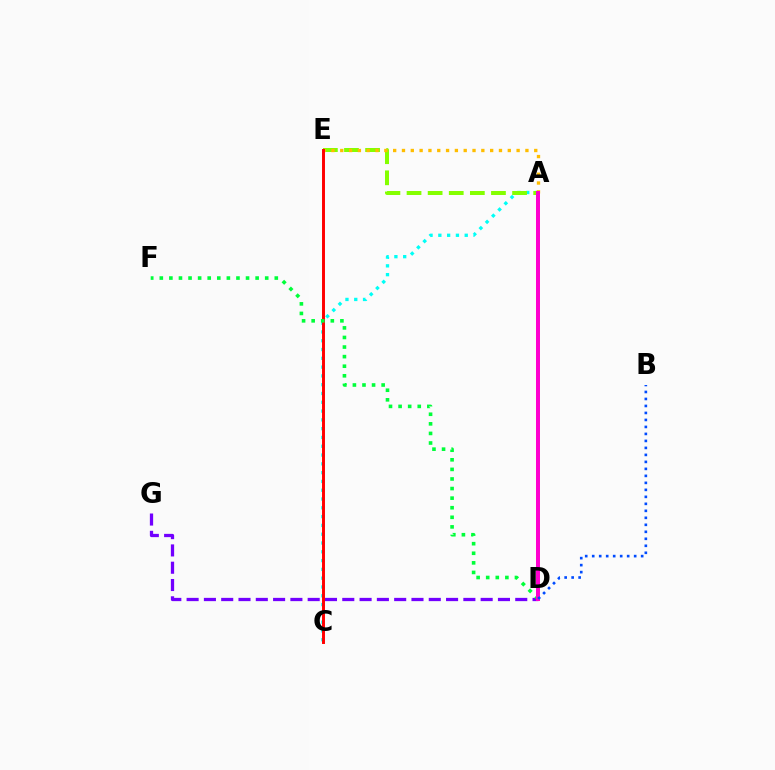{('D', 'G'): [{'color': '#7200ff', 'line_style': 'dashed', 'thickness': 2.35}], ('A', 'C'): [{'color': '#00fff6', 'line_style': 'dotted', 'thickness': 2.39}], ('A', 'E'): [{'color': '#84ff00', 'line_style': 'dashed', 'thickness': 2.87}, {'color': '#ffbd00', 'line_style': 'dotted', 'thickness': 2.4}], ('C', 'E'): [{'color': '#ff0000', 'line_style': 'solid', 'thickness': 2.12}], ('D', 'F'): [{'color': '#00ff39', 'line_style': 'dotted', 'thickness': 2.6}], ('A', 'D'): [{'color': '#ff00cf', 'line_style': 'solid', 'thickness': 2.87}], ('B', 'D'): [{'color': '#004bff', 'line_style': 'dotted', 'thickness': 1.9}]}